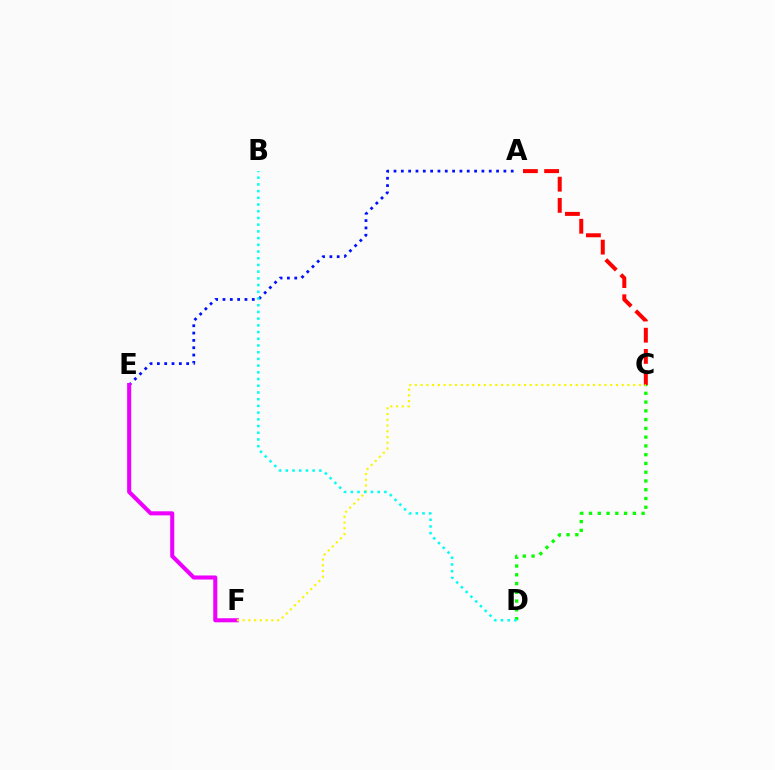{('A', 'E'): [{'color': '#0010ff', 'line_style': 'dotted', 'thickness': 1.99}], ('C', 'D'): [{'color': '#08ff00', 'line_style': 'dotted', 'thickness': 2.38}], ('A', 'C'): [{'color': '#ff0000', 'line_style': 'dashed', 'thickness': 2.88}], ('E', 'F'): [{'color': '#ee00ff', 'line_style': 'solid', 'thickness': 2.93}], ('C', 'F'): [{'color': '#fcf500', 'line_style': 'dotted', 'thickness': 1.56}], ('B', 'D'): [{'color': '#00fff6', 'line_style': 'dotted', 'thickness': 1.82}]}